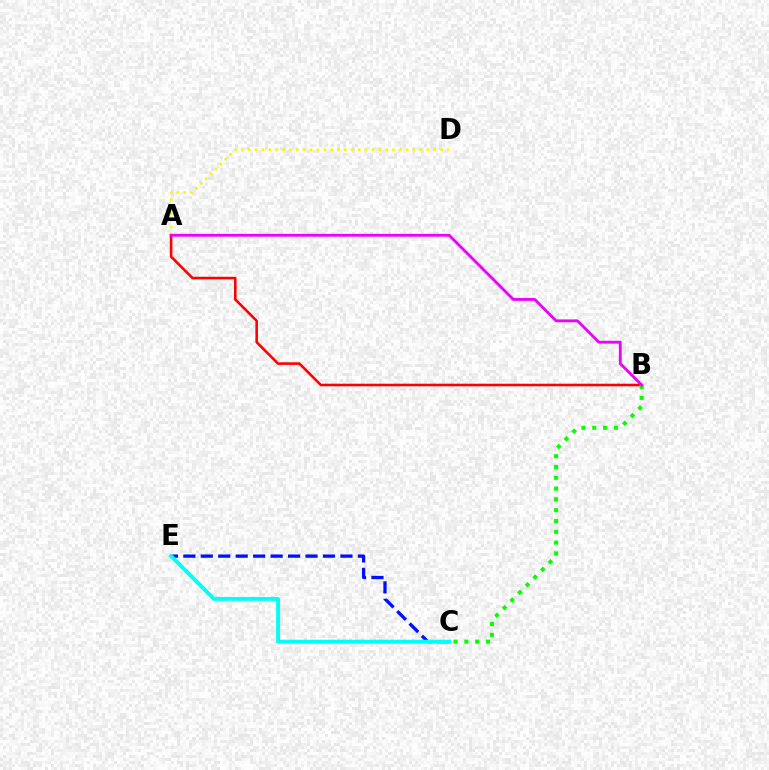{('C', 'E'): [{'color': '#0010ff', 'line_style': 'dashed', 'thickness': 2.37}, {'color': '#00fff6', 'line_style': 'solid', 'thickness': 2.8}], ('A', 'B'): [{'color': '#ff0000', 'line_style': 'solid', 'thickness': 1.86}, {'color': '#ee00ff', 'line_style': 'solid', 'thickness': 2.05}], ('A', 'D'): [{'color': '#fcf500', 'line_style': 'dotted', 'thickness': 1.87}], ('B', 'C'): [{'color': '#08ff00', 'line_style': 'dotted', 'thickness': 2.94}]}